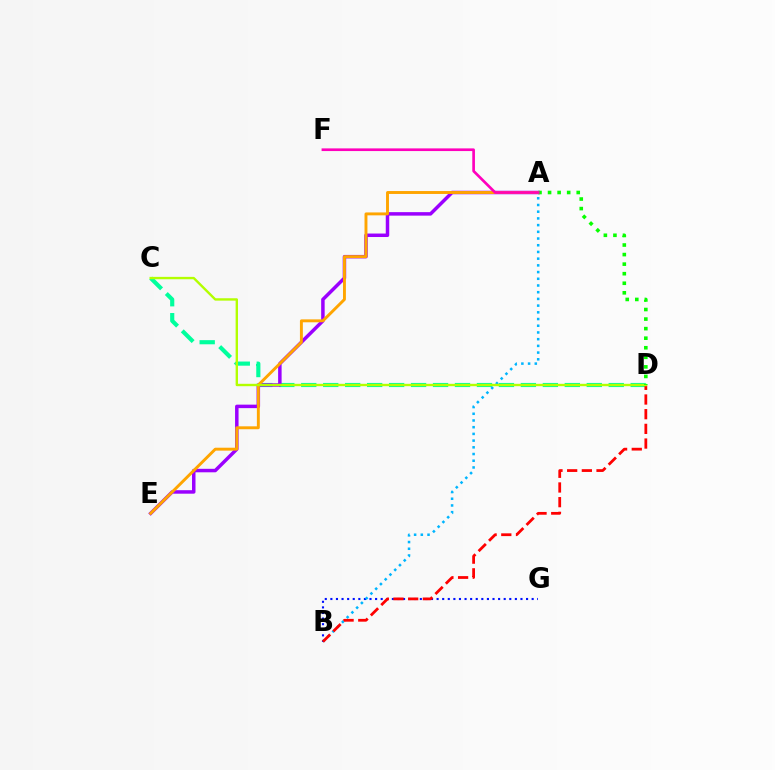{('C', 'D'): [{'color': '#00ff9d', 'line_style': 'dashed', 'thickness': 2.98}, {'color': '#b3ff00', 'line_style': 'solid', 'thickness': 1.72}], ('A', 'E'): [{'color': '#9b00ff', 'line_style': 'solid', 'thickness': 2.51}, {'color': '#ffa500', 'line_style': 'solid', 'thickness': 2.1}], ('B', 'G'): [{'color': '#0010ff', 'line_style': 'dotted', 'thickness': 1.52}], ('A', 'B'): [{'color': '#00b5ff', 'line_style': 'dotted', 'thickness': 1.82}], ('B', 'D'): [{'color': '#ff0000', 'line_style': 'dashed', 'thickness': 1.99}], ('A', 'D'): [{'color': '#08ff00', 'line_style': 'dotted', 'thickness': 2.6}], ('A', 'F'): [{'color': '#ff00bd', 'line_style': 'solid', 'thickness': 1.92}]}